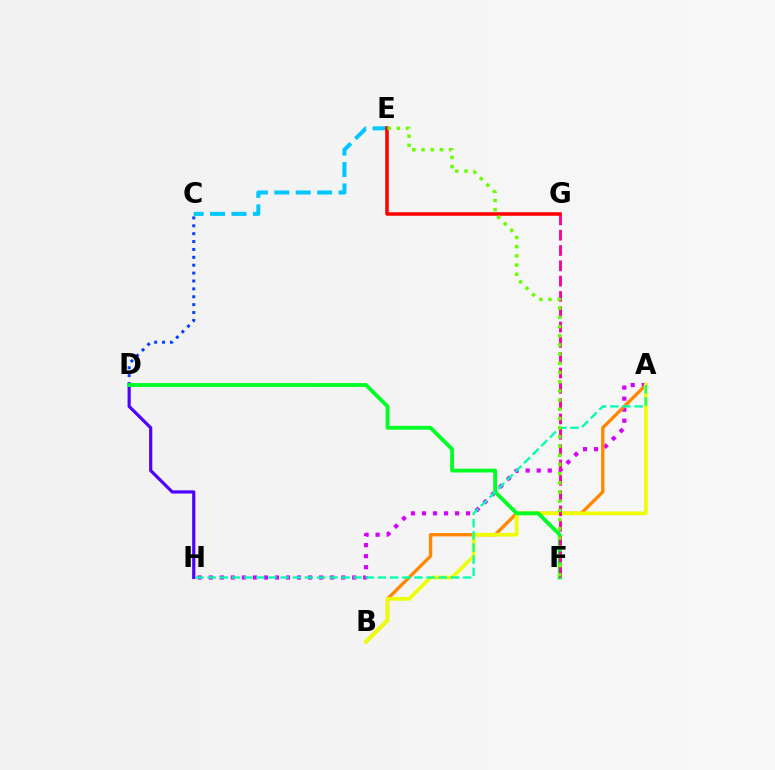{('A', 'H'): [{'color': '#d600ff', 'line_style': 'dotted', 'thickness': 3.0}, {'color': '#00ffaf', 'line_style': 'dashed', 'thickness': 1.65}], ('C', 'E'): [{'color': '#00c7ff', 'line_style': 'dashed', 'thickness': 2.91}], ('D', 'H'): [{'color': '#4f00ff', 'line_style': 'solid', 'thickness': 2.29}], ('C', 'D'): [{'color': '#003fff', 'line_style': 'dotted', 'thickness': 2.14}], ('A', 'B'): [{'color': '#ff8800', 'line_style': 'solid', 'thickness': 2.4}, {'color': '#eeff00', 'line_style': 'solid', 'thickness': 2.63}], ('D', 'F'): [{'color': '#00ff27', 'line_style': 'solid', 'thickness': 2.76}], ('F', 'G'): [{'color': '#ff00a0', 'line_style': 'dashed', 'thickness': 2.08}], ('E', 'G'): [{'color': '#ff0000', 'line_style': 'solid', 'thickness': 2.55}], ('E', 'F'): [{'color': '#66ff00', 'line_style': 'dotted', 'thickness': 2.5}]}